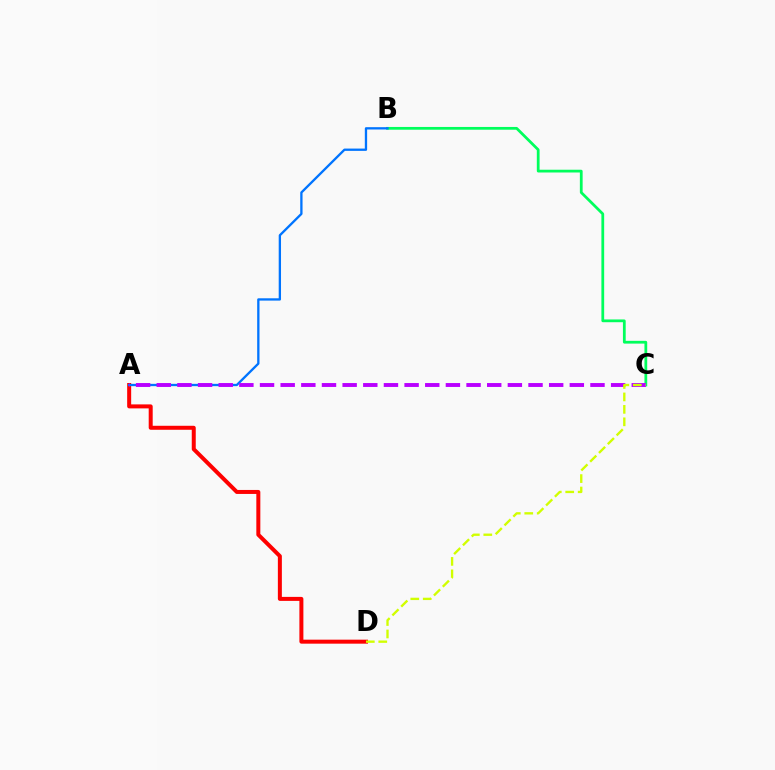{('B', 'C'): [{'color': '#00ff5c', 'line_style': 'solid', 'thickness': 1.99}], ('A', 'D'): [{'color': '#ff0000', 'line_style': 'solid', 'thickness': 2.88}], ('A', 'B'): [{'color': '#0074ff', 'line_style': 'solid', 'thickness': 1.66}], ('A', 'C'): [{'color': '#b900ff', 'line_style': 'dashed', 'thickness': 2.81}], ('C', 'D'): [{'color': '#d1ff00', 'line_style': 'dashed', 'thickness': 1.69}]}